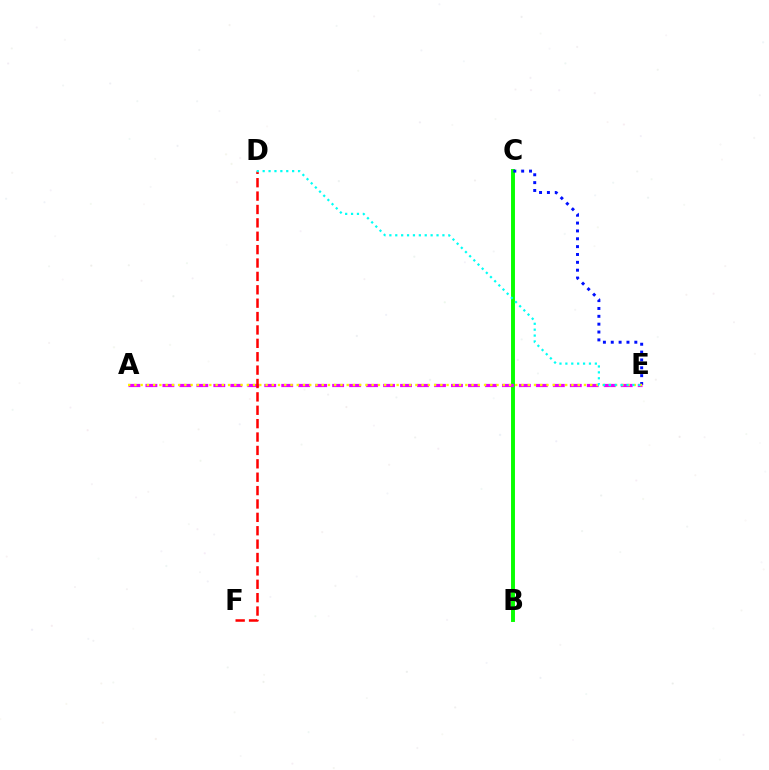{('B', 'C'): [{'color': '#08ff00', 'line_style': 'solid', 'thickness': 2.83}], ('C', 'E'): [{'color': '#0010ff', 'line_style': 'dotted', 'thickness': 2.13}], ('A', 'E'): [{'color': '#ee00ff', 'line_style': 'dashed', 'thickness': 2.31}, {'color': '#fcf500', 'line_style': 'dotted', 'thickness': 1.7}], ('D', 'F'): [{'color': '#ff0000', 'line_style': 'dashed', 'thickness': 1.82}], ('D', 'E'): [{'color': '#00fff6', 'line_style': 'dotted', 'thickness': 1.6}]}